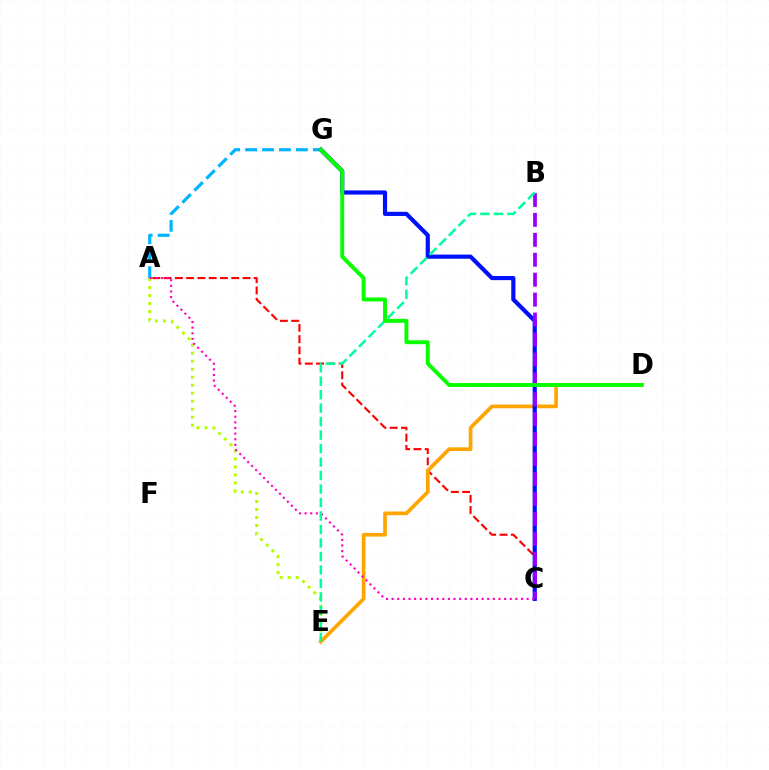{('A', 'G'): [{'color': '#00b5ff', 'line_style': 'dashed', 'thickness': 2.3}], ('A', 'E'): [{'color': '#b3ff00', 'line_style': 'dotted', 'thickness': 2.17}], ('A', 'C'): [{'color': '#ff0000', 'line_style': 'dashed', 'thickness': 1.53}, {'color': '#ff00bd', 'line_style': 'dotted', 'thickness': 1.53}], ('D', 'E'): [{'color': '#ffa500', 'line_style': 'solid', 'thickness': 2.66}], ('C', 'G'): [{'color': '#0010ff', 'line_style': 'solid', 'thickness': 2.99}], ('B', 'C'): [{'color': '#9b00ff', 'line_style': 'dashed', 'thickness': 2.71}], ('B', 'E'): [{'color': '#00ff9d', 'line_style': 'dashed', 'thickness': 1.83}], ('D', 'G'): [{'color': '#08ff00', 'line_style': 'solid', 'thickness': 2.81}]}